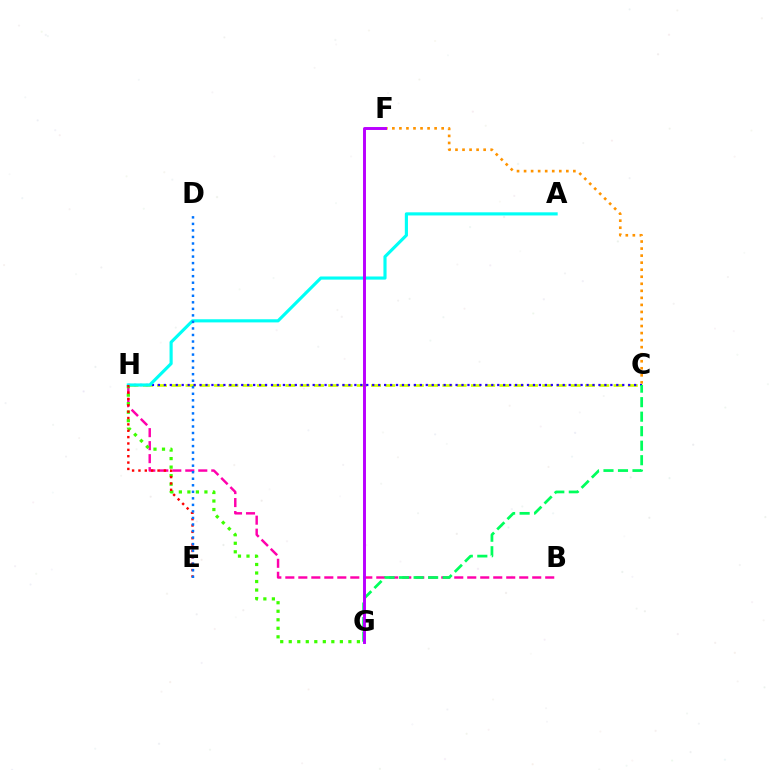{('C', 'H'): [{'color': '#d1ff00', 'line_style': 'dashed', 'thickness': 1.94}, {'color': '#2500ff', 'line_style': 'dotted', 'thickness': 1.62}], ('B', 'H'): [{'color': '#ff00ac', 'line_style': 'dashed', 'thickness': 1.77}], ('G', 'H'): [{'color': '#3dff00', 'line_style': 'dotted', 'thickness': 2.31}], ('C', 'G'): [{'color': '#00ff5c', 'line_style': 'dashed', 'thickness': 1.97}], ('A', 'H'): [{'color': '#00fff6', 'line_style': 'solid', 'thickness': 2.26}], ('E', 'H'): [{'color': '#ff0000', 'line_style': 'dotted', 'thickness': 1.73}], ('D', 'E'): [{'color': '#0074ff', 'line_style': 'dotted', 'thickness': 1.78}], ('C', 'F'): [{'color': '#ff9400', 'line_style': 'dotted', 'thickness': 1.91}], ('F', 'G'): [{'color': '#b900ff', 'line_style': 'solid', 'thickness': 2.11}]}